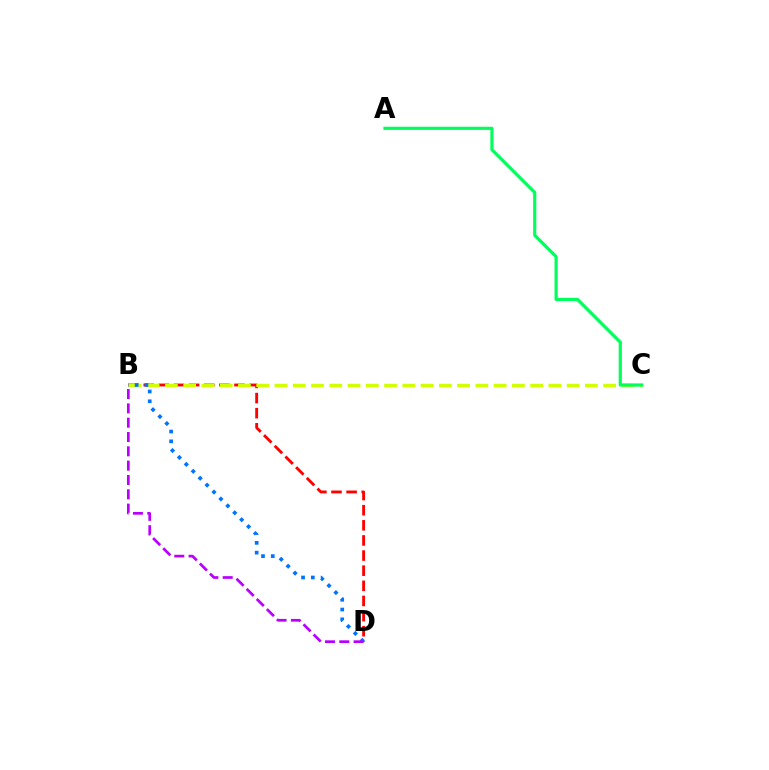{('B', 'D'): [{'color': '#ff0000', 'line_style': 'dashed', 'thickness': 2.05}, {'color': '#0074ff', 'line_style': 'dotted', 'thickness': 2.66}, {'color': '#b900ff', 'line_style': 'dashed', 'thickness': 1.95}], ('B', 'C'): [{'color': '#d1ff00', 'line_style': 'dashed', 'thickness': 2.48}], ('A', 'C'): [{'color': '#00ff5c', 'line_style': 'solid', 'thickness': 2.29}]}